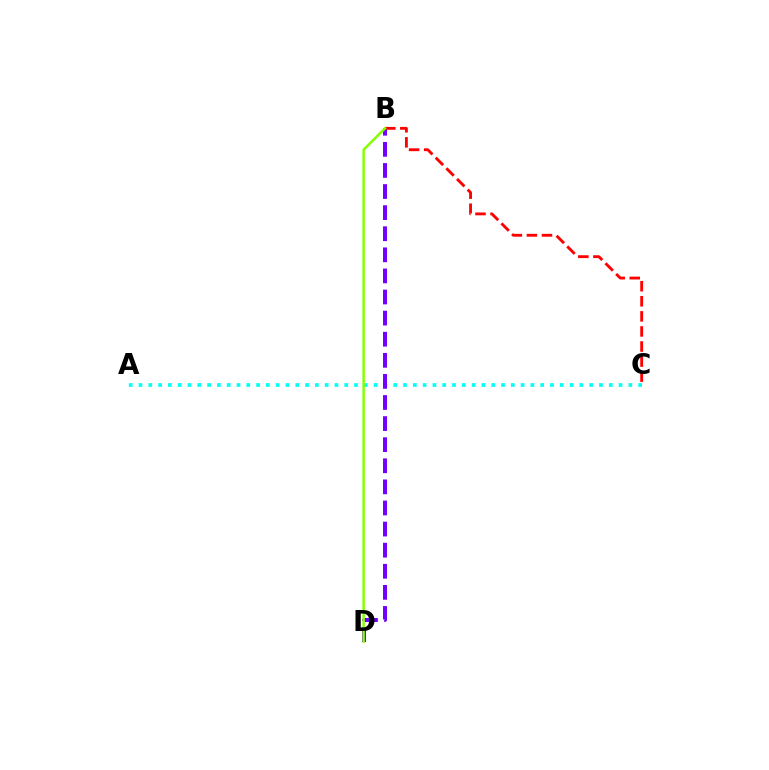{('A', 'C'): [{'color': '#00fff6', 'line_style': 'dotted', 'thickness': 2.66}], ('B', 'D'): [{'color': '#7200ff', 'line_style': 'dashed', 'thickness': 2.87}, {'color': '#84ff00', 'line_style': 'solid', 'thickness': 1.77}], ('B', 'C'): [{'color': '#ff0000', 'line_style': 'dashed', 'thickness': 2.05}]}